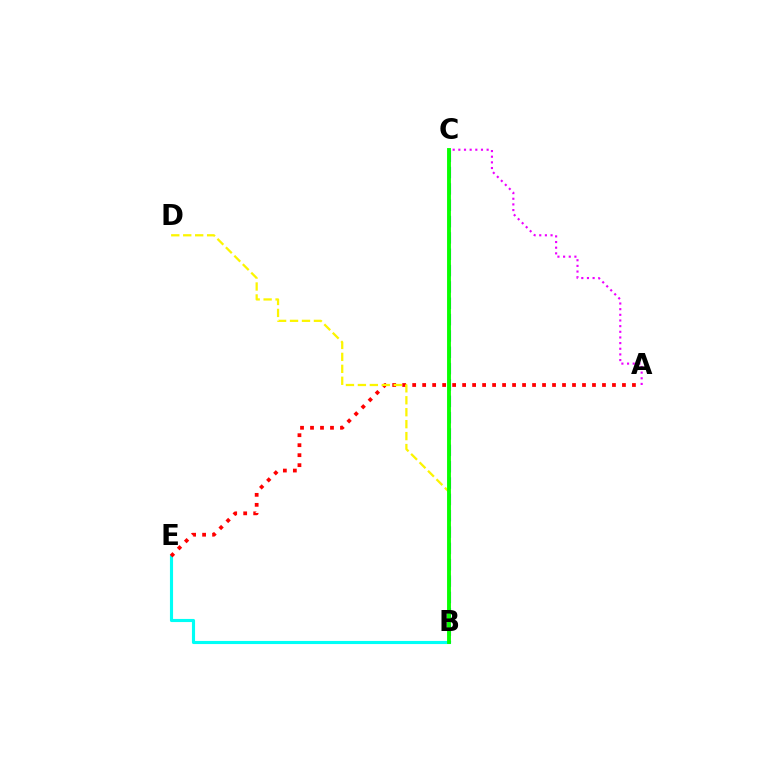{('B', 'E'): [{'color': '#00fff6', 'line_style': 'solid', 'thickness': 2.24}], ('A', 'C'): [{'color': '#ee00ff', 'line_style': 'dotted', 'thickness': 1.54}], ('B', 'C'): [{'color': '#0010ff', 'line_style': 'dashed', 'thickness': 2.22}, {'color': '#08ff00', 'line_style': 'solid', 'thickness': 2.79}], ('A', 'E'): [{'color': '#ff0000', 'line_style': 'dotted', 'thickness': 2.71}], ('B', 'D'): [{'color': '#fcf500', 'line_style': 'dashed', 'thickness': 1.62}]}